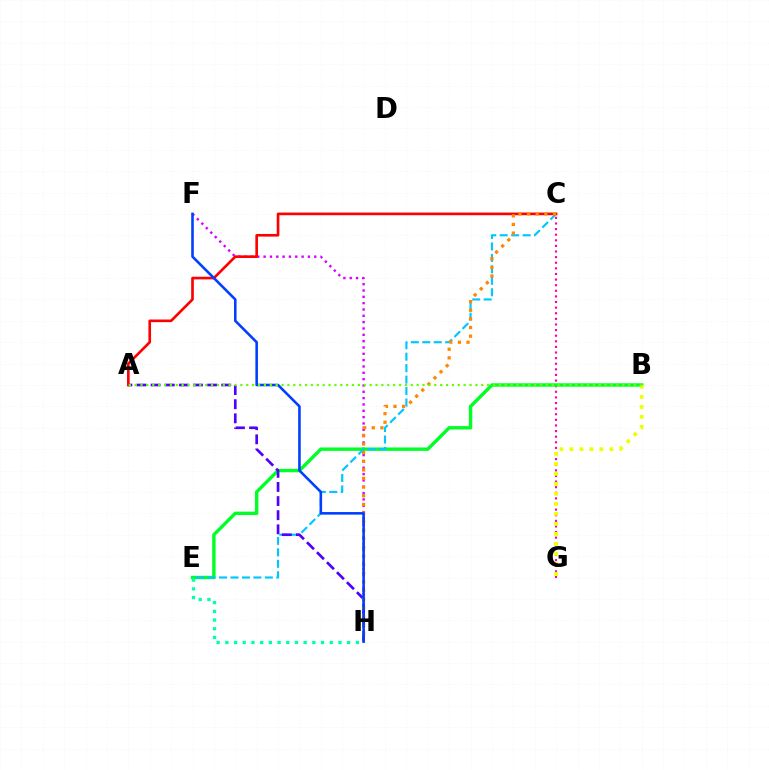{('F', 'H'): [{'color': '#d600ff', 'line_style': 'dotted', 'thickness': 1.72}, {'color': '#003fff', 'line_style': 'solid', 'thickness': 1.85}], ('C', 'G'): [{'color': '#ff00a0', 'line_style': 'dotted', 'thickness': 1.52}], ('B', 'E'): [{'color': '#00ff27', 'line_style': 'solid', 'thickness': 2.45}], ('C', 'E'): [{'color': '#00c7ff', 'line_style': 'dashed', 'thickness': 1.56}], ('A', 'H'): [{'color': '#4f00ff', 'line_style': 'dashed', 'thickness': 1.92}], ('A', 'C'): [{'color': '#ff0000', 'line_style': 'solid', 'thickness': 1.91}], ('B', 'G'): [{'color': '#eeff00', 'line_style': 'dotted', 'thickness': 2.72}], ('C', 'H'): [{'color': '#ff8800', 'line_style': 'dotted', 'thickness': 2.34}], ('E', 'H'): [{'color': '#00ffaf', 'line_style': 'dotted', 'thickness': 2.36}], ('A', 'B'): [{'color': '#66ff00', 'line_style': 'dotted', 'thickness': 1.6}]}